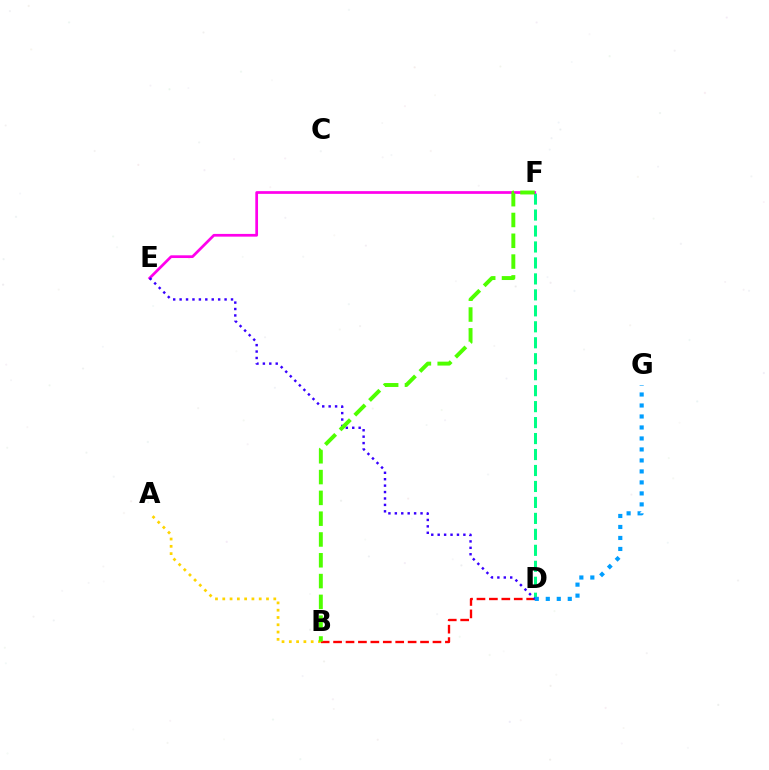{('D', 'F'): [{'color': '#00ff86', 'line_style': 'dashed', 'thickness': 2.17}], ('A', 'B'): [{'color': '#ffd500', 'line_style': 'dotted', 'thickness': 1.98}], ('E', 'F'): [{'color': '#ff00ed', 'line_style': 'solid', 'thickness': 1.96}], ('B', 'D'): [{'color': '#ff0000', 'line_style': 'dashed', 'thickness': 1.69}], ('D', 'E'): [{'color': '#3700ff', 'line_style': 'dotted', 'thickness': 1.75}], ('B', 'F'): [{'color': '#4fff00', 'line_style': 'dashed', 'thickness': 2.83}], ('D', 'G'): [{'color': '#009eff', 'line_style': 'dotted', 'thickness': 2.99}]}